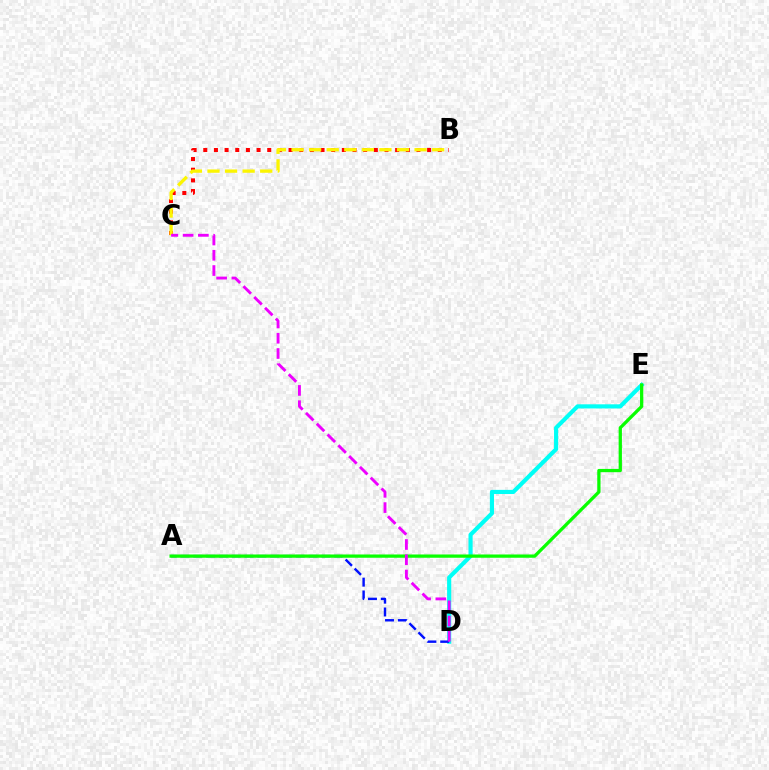{('B', 'C'): [{'color': '#ff0000', 'line_style': 'dotted', 'thickness': 2.9}, {'color': '#fcf500', 'line_style': 'dashed', 'thickness': 2.39}], ('D', 'E'): [{'color': '#00fff6', 'line_style': 'solid', 'thickness': 2.98}], ('A', 'D'): [{'color': '#0010ff', 'line_style': 'dashed', 'thickness': 1.74}], ('A', 'E'): [{'color': '#08ff00', 'line_style': 'solid', 'thickness': 2.35}], ('C', 'D'): [{'color': '#ee00ff', 'line_style': 'dashed', 'thickness': 2.07}]}